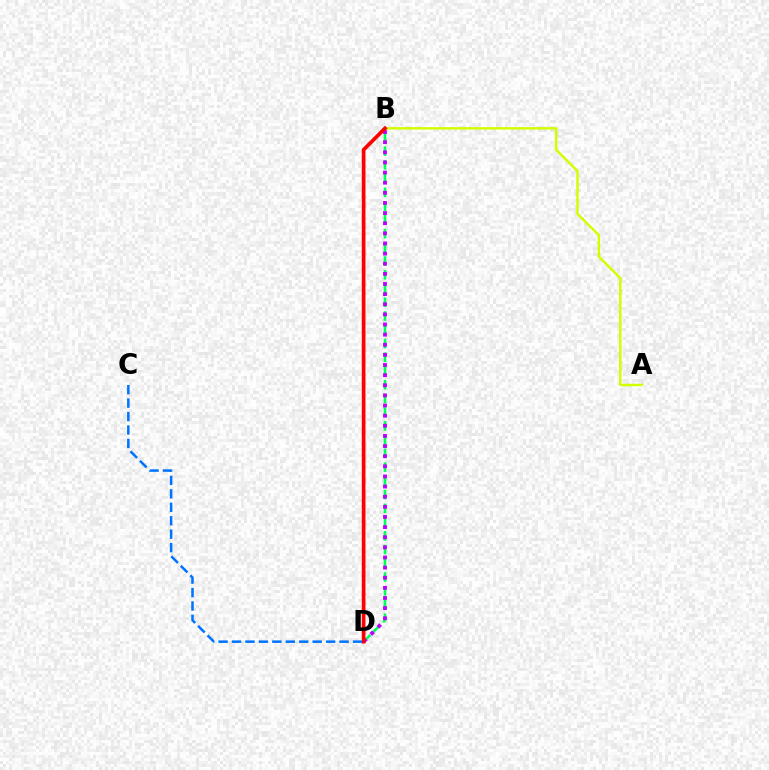{('B', 'D'): [{'color': '#00ff5c', 'line_style': 'dashed', 'thickness': 1.87}, {'color': '#b900ff', 'line_style': 'dotted', 'thickness': 2.75}, {'color': '#ff0000', 'line_style': 'solid', 'thickness': 2.66}], ('A', 'B'): [{'color': '#d1ff00', 'line_style': 'solid', 'thickness': 1.77}], ('C', 'D'): [{'color': '#0074ff', 'line_style': 'dashed', 'thickness': 1.83}]}